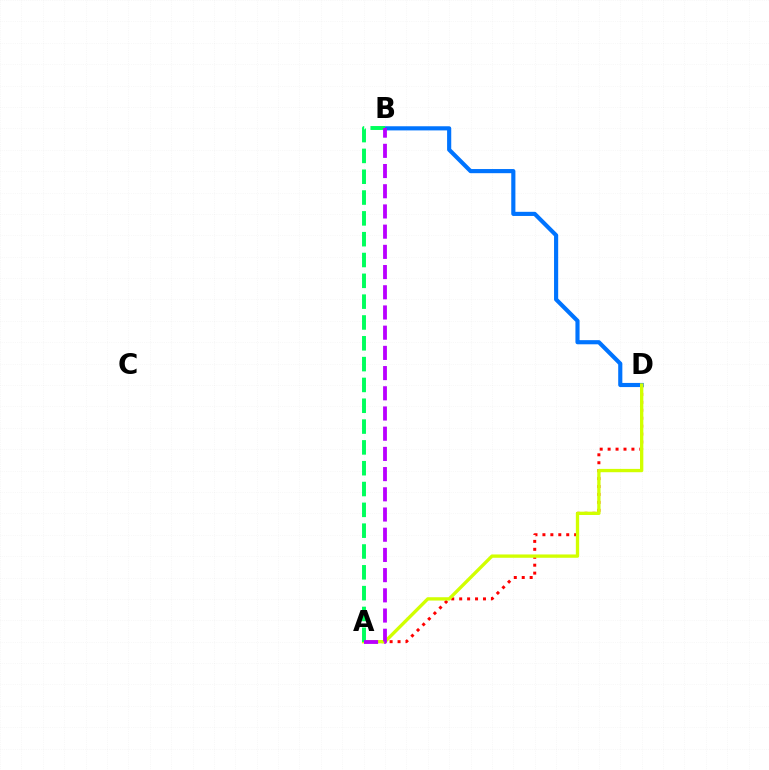{('A', 'D'): [{'color': '#ff0000', 'line_style': 'dotted', 'thickness': 2.16}, {'color': '#d1ff00', 'line_style': 'solid', 'thickness': 2.39}], ('B', 'D'): [{'color': '#0074ff', 'line_style': 'solid', 'thickness': 2.98}], ('A', 'B'): [{'color': '#00ff5c', 'line_style': 'dashed', 'thickness': 2.83}, {'color': '#b900ff', 'line_style': 'dashed', 'thickness': 2.74}]}